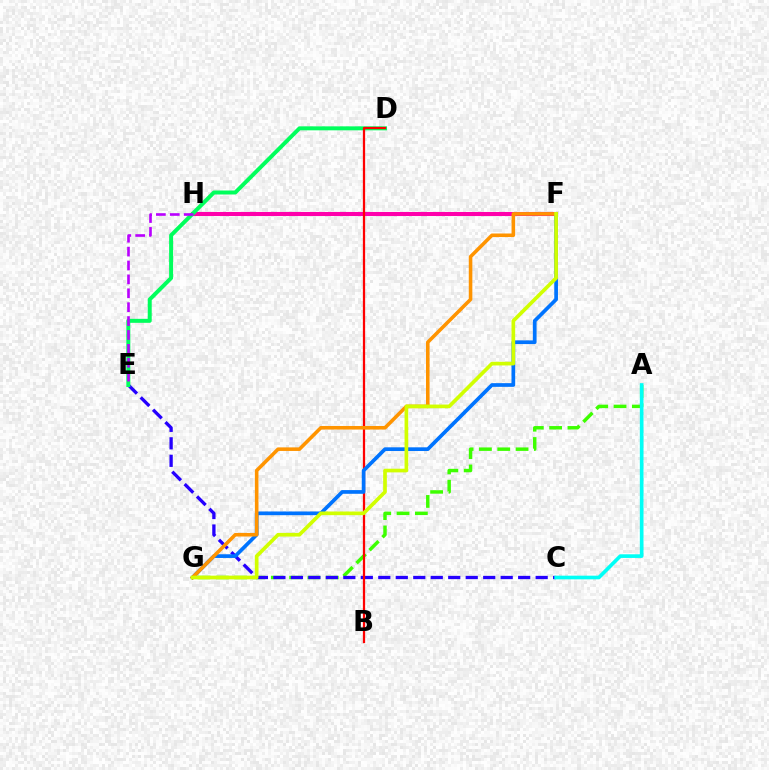{('A', 'G'): [{'color': '#3dff00', 'line_style': 'dashed', 'thickness': 2.49}], ('F', 'H'): [{'color': '#ff00ac', 'line_style': 'solid', 'thickness': 2.92}], ('C', 'E'): [{'color': '#2500ff', 'line_style': 'dashed', 'thickness': 2.38}], ('D', 'E'): [{'color': '#00ff5c', 'line_style': 'solid', 'thickness': 2.86}], ('B', 'D'): [{'color': '#ff0000', 'line_style': 'solid', 'thickness': 1.63}], ('F', 'G'): [{'color': '#0074ff', 'line_style': 'solid', 'thickness': 2.66}, {'color': '#ff9400', 'line_style': 'solid', 'thickness': 2.57}, {'color': '#d1ff00', 'line_style': 'solid', 'thickness': 2.64}], ('E', 'H'): [{'color': '#b900ff', 'line_style': 'dashed', 'thickness': 1.89}], ('A', 'C'): [{'color': '#00fff6', 'line_style': 'solid', 'thickness': 2.63}]}